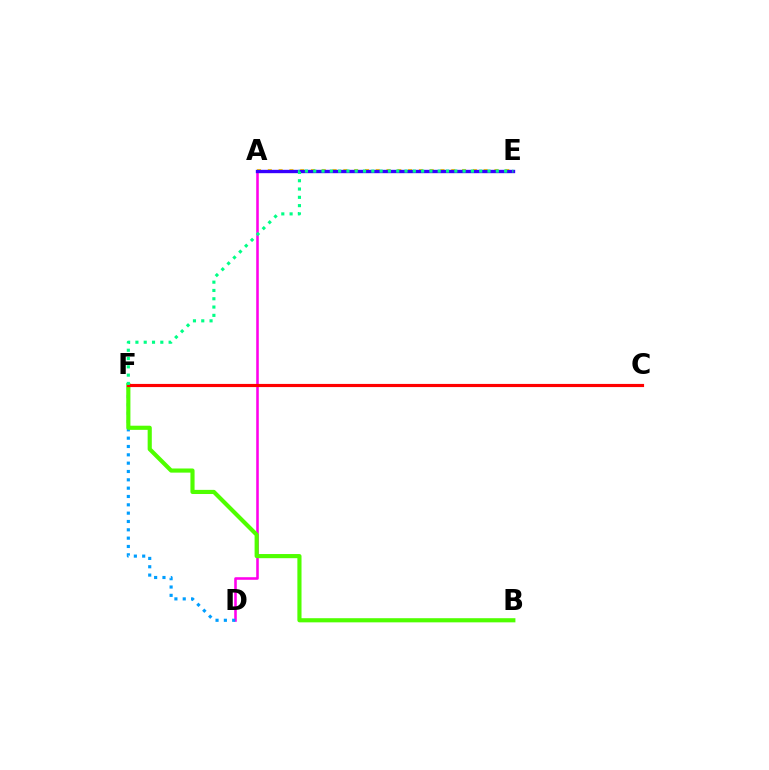{('A', 'D'): [{'color': '#ff00ed', 'line_style': 'solid', 'thickness': 1.85}], ('A', 'E'): [{'color': '#ffd500', 'line_style': 'dotted', 'thickness': 2.93}, {'color': '#3700ff', 'line_style': 'solid', 'thickness': 2.41}], ('D', 'F'): [{'color': '#009eff', 'line_style': 'dotted', 'thickness': 2.26}], ('B', 'F'): [{'color': '#4fff00', 'line_style': 'solid', 'thickness': 2.98}], ('C', 'F'): [{'color': '#ff0000', 'line_style': 'solid', 'thickness': 2.27}], ('E', 'F'): [{'color': '#00ff86', 'line_style': 'dotted', 'thickness': 2.26}]}